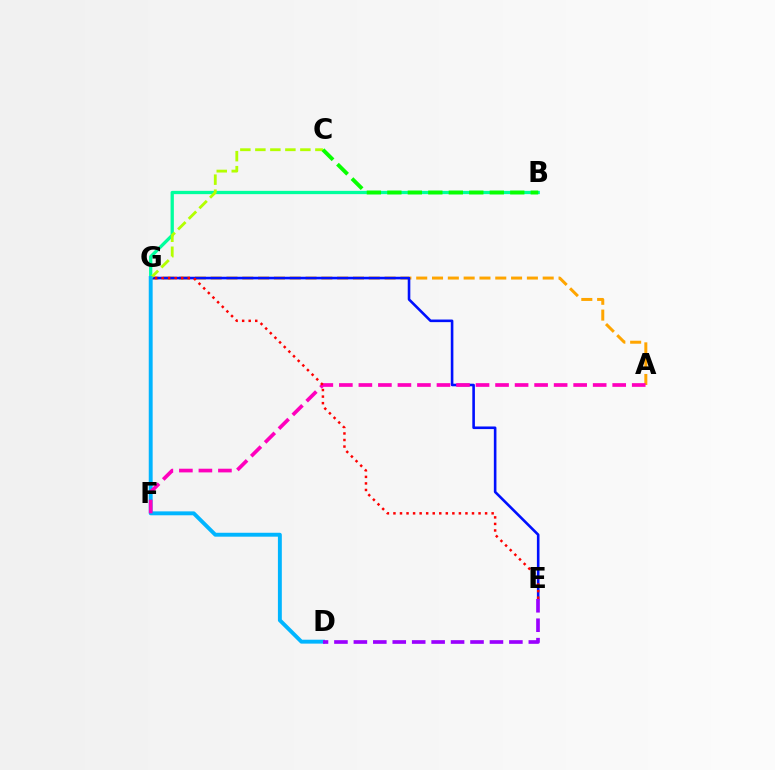{('B', 'G'): [{'color': '#00ff9d', 'line_style': 'solid', 'thickness': 2.37}], ('A', 'G'): [{'color': '#ffa500', 'line_style': 'dashed', 'thickness': 2.15}], ('E', 'G'): [{'color': '#0010ff', 'line_style': 'solid', 'thickness': 1.87}, {'color': '#ff0000', 'line_style': 'dotted', 'thickness': 1.78}], ('C', 'G'): [{'color': '#b3ff00', 'line_style': 'dashed', 'thickness': 2.04}], ('D', 'G'): [{'color': '#00b5ff', 'line_style': 'solid', 'thickness': 2.81}], ('B', 'C'): [{'color': '#08ff00', 'line_style': 'dashed', 'thickness': 2.78}], ('D', 'E'): [{'color': '#9b00ff', 'line_style': 'dashed', 'thickness': 2.64}], ('A', 'F'): [{'color': '#ff00bd', 'line_style': 'dashed', 'thickness': 2.65}]}